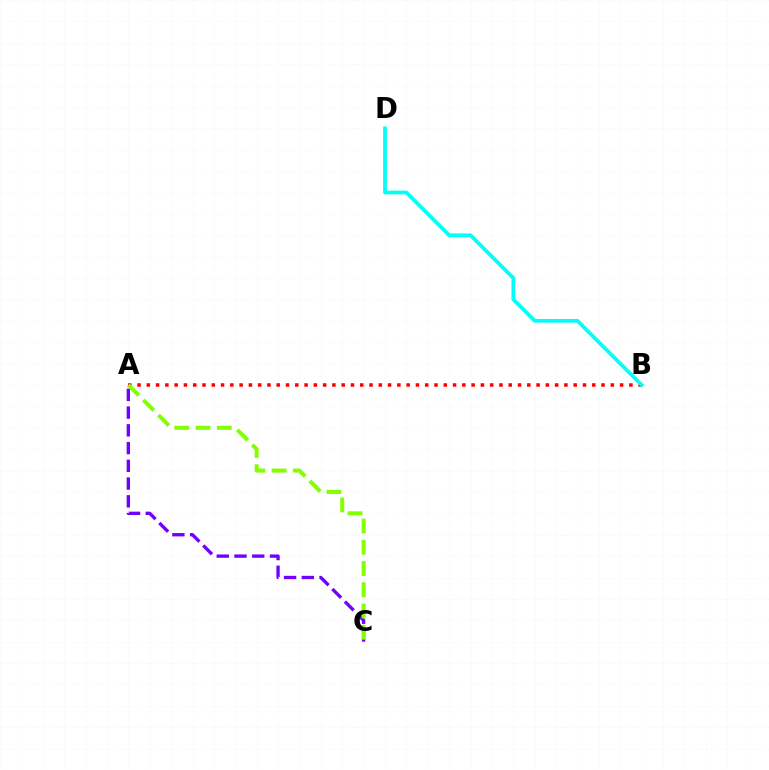{('A', 'B'): [{'color': '#ff0000', 'line_style': 'dotted', 'thickness': 2.52}], ('B', 'D'): [{'color': '#00fff6', 'line_style': 'solid', 'thickness': 2.68}], ('A', 'C'): [{'color': '#7200ff', 'line_style': 'dashed', 'thickness': 2.41}, {'color': '#84ff00', 'line_style': 'dashed', 'thickness': 2.89}]}